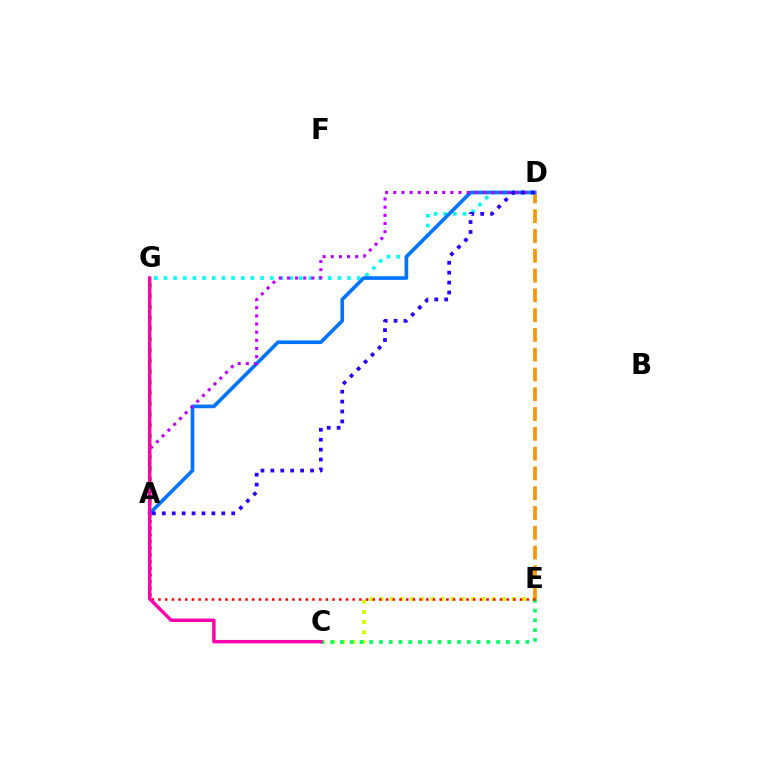{('C', 'E'): [{'color': '#d1ff00', 'line_style': 'dotted', 'thickness': 2.76}, {'color': '#00ff5c', 'line_style': 'dotted', 'thickness': 2.65}], ('D', 'E'): [{'color': '#ff9400', 'line_style': 'dashed', 'thickness': 2.69}], ('A', 'G'): [{'color': '#3dff00', 'line_style': 'dotted', 'thickness': 2.92}], ('D', 'G'): [{'color': '#00fff6', 'line_style': 'dotted', 'thickness': 2.62}], ('A', 'E'): [{'color': '#ff0000', 'line_style': 'dotted', 'thickness': 1.82}], ('A', 'D'): [{'color': '#0074ff', 'line_style': 'solid', 'thickness': 2.63}, {'color': '#b900ff', 'line_style': 'dotted', 'thickness': 2.22}, {'color': '#2500ff', 'line_style': 'dotted', 'thickness': 2.69}], ('C', 'G'): [{'color': '#ff00ac', 'line_style': 'solid', 'thickness': 2.48}]}